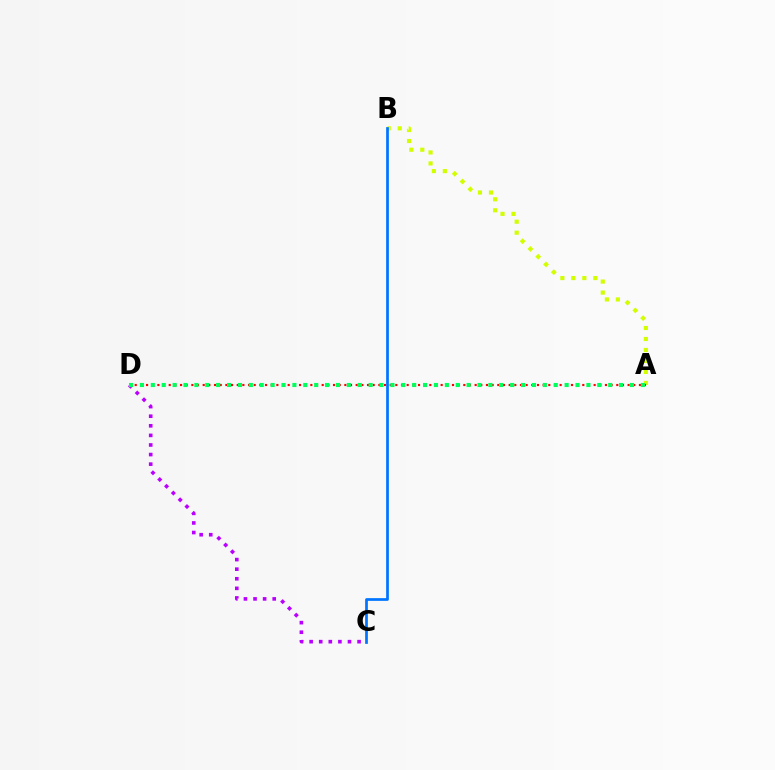{('C', 'D'): [{'color': '#b900ff', 'line_style': 'dotted', 'thickness': 2.61}], ('A', 'B'): [{'color': '#d1ff00', 'line_style': 'dotted', 'thickness': 2.98}], ('A', 'D'): [{'color': '#ff0000', 'line_style': 'dotted', 'thickness': 1.54}, {'color': '#00ff5c', 'line_style': 'dotted', 'thickness': 2.96}], ('B', 'C'): [{'color': '#0074ff', 'line_style': 'solid', 'thickness': 1.96}]}